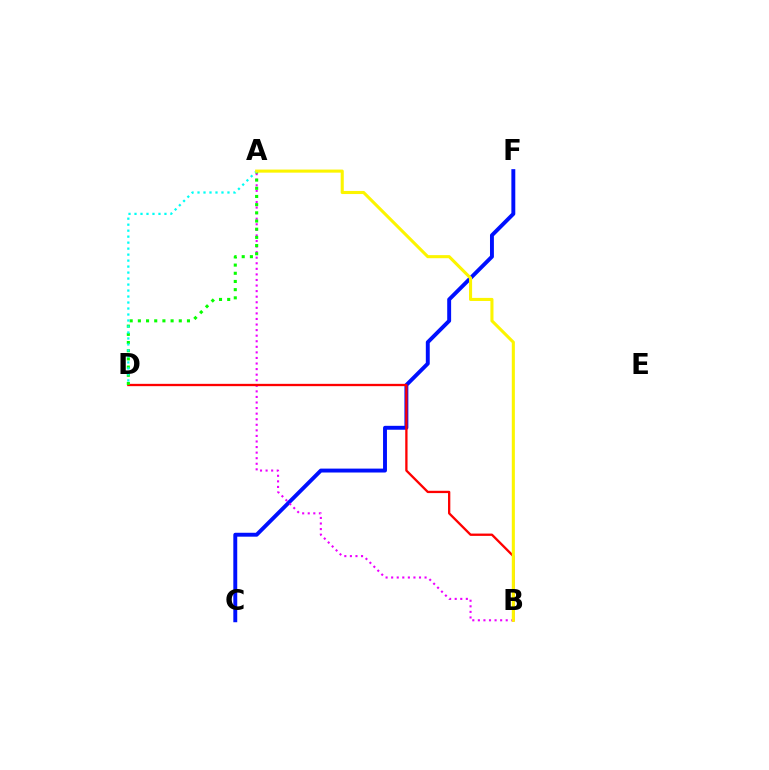{('C', 'F'): [{'color': '#0010ff', 'line_style': 'solid', 'thickness': 2.81}], ('A', 'B'): [{'color': '#ee00ff', 'line_style': 'dotted', 'thickness': 1.51}, {'color': '#fcf500', 'line_style': 'solid', 'thickness': 2.22}], ('B', 'D'): [{'color': '#ff0000', 'line_style': 'solid', 'thickness': 1.66}], ('A', 'D'): [{'color': '#08ff00', 'line_style': 'dotted', 'thickness': 2.22}, {'color': '#00fff6', 'line_style': 'dotted', 'thickness': 1.63}]}